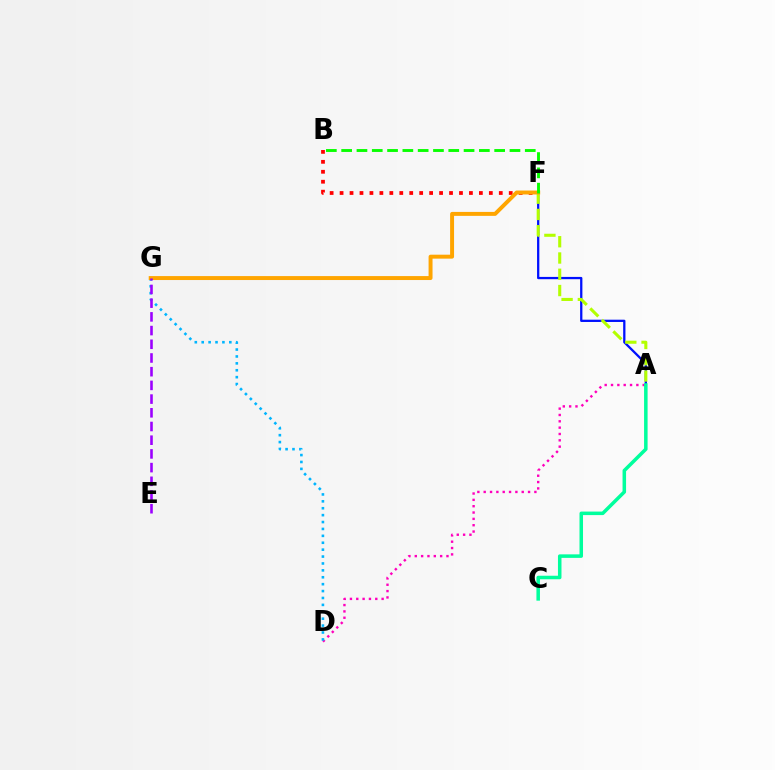{('A', 'F'): [{'color': '#0010ff', 'line_style': 'solid', 'thickness': 1.64}, {'color': '#b3ff00', 'line_style': 'dashed', 'thickness': 2.21}], ('A', 'D'): [{'color': '#ff00bd', 'line_style': 'dotted', 'thickness': 1.72}], ('B', 'F'): [{'color': '#ff0000', 'line_style': 'dotted', 'thickness': 2.7}, {'color': '#08ff00', 'line_style': 'dashed', 'thickness': 2.08}], ('D', 'G'): [{'color': '#00b5ff', 'line_style': 'dotted', 'thickness': 1.88}], ('F', 'G'): [{'color': '#ffa500', 'line_style': 'solid', 'thickness': 2.84}], ('E', 'G'): [{'color': '#9b00ff', 'line_style': 'dashed', 'thickness': 1.86}], ('A', 'C'): [{'color': '#00ff9d', 'line_style': 'solid', 'thickness': 2.53}]}